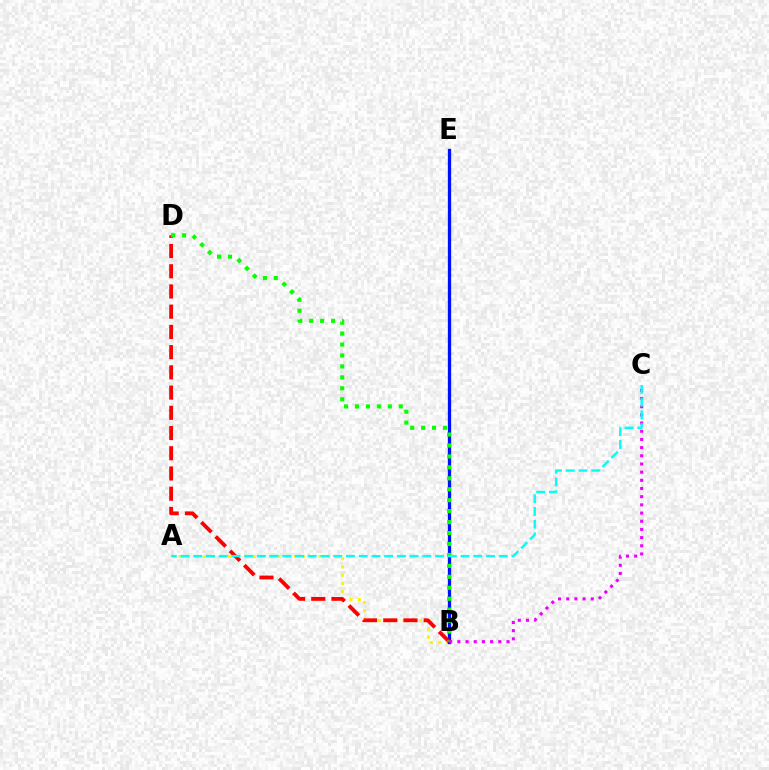{('A', 'B'): [{'color': '#fcf500', 'line_style': 'dotted', 'thickness': 2.24}], ('B', 'E'): [{'color': '#0010ff', 'line_style': 'solid', 'thickness': 2.37}], ('B', 'D'): [{'color': '#ff0000', 'line_style': 'dashed', 'thickness': 2.75}, {'color': '#08ff00', 'line_style': 'dotted', 'thickness': 2.97}], ('B', 'C'): [{'color': '#ee00ff', 'line_style': 'dotted', 'thickness': 2.22}], ('A', 'C'): [{'color': '#00fff6', 'line_style': 'dashed', 'thickness': 1.73}]}